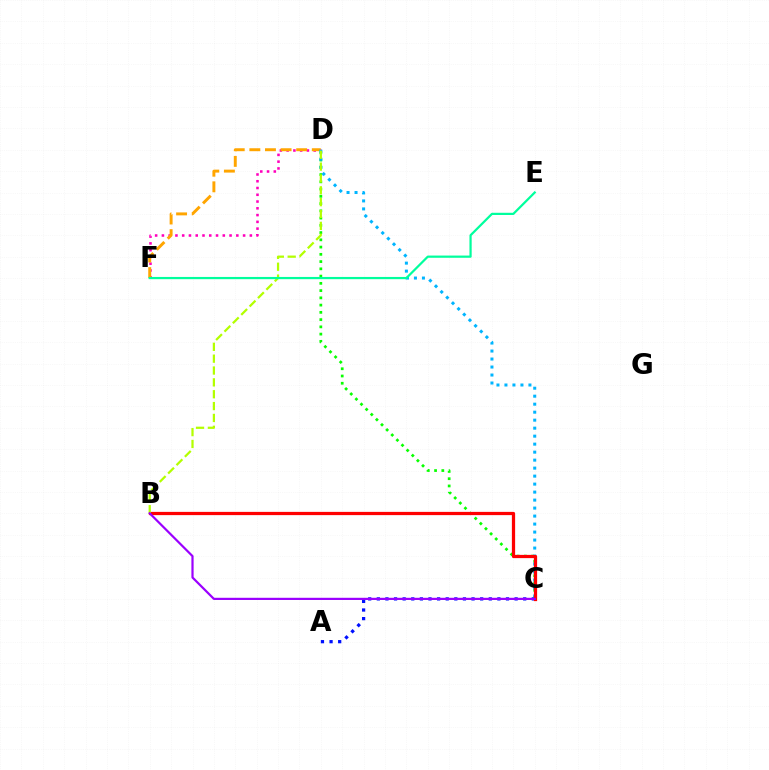{('D', 'F'): [{'color': '#ff00bd', 'line_style': 'dotted', 'thickness': 1.84}, {'color': '#ffa500', 'line_style': 'dashed', 'thickness': 2.12}], ('C', 'D'): [{'color': '#08ff00', 'line_style': 'dotted', 'thickness': 1.97}, {'color': '#00b5ff', 'line_style': 'dotted', 'thickness': 2.17}], ('A', 'C'): [{'color': '#0010ff', 'line_style': 'dotted', 'thickness': 2.34}], ('B', 'C'): [{'color': '#ff0000', 'line_style': 'solid', 'thickness': 2.33}, {'color': '#9b00ff', 'line_style': 'solid', 'thickness': 1.58}], ('B', 'D'): [{'color': '#b3ff00', 'line_style': 'dashed', 'thickness': 1.61}], ('E', 'F'): [{'color': '#00ff9d', 'line_style': 'solid', 'thickness': 1.6}]}